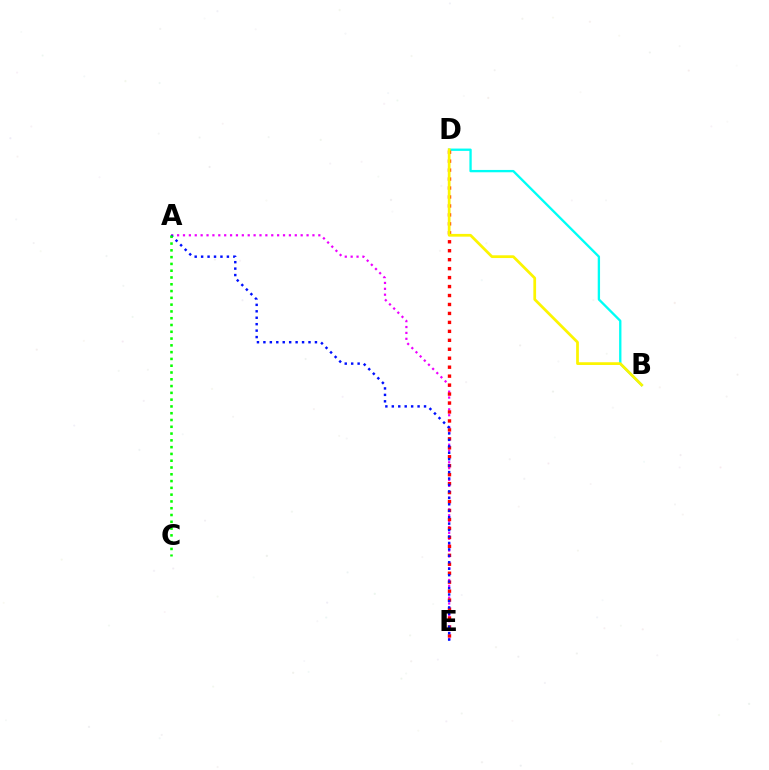{('B', 'D'): [{'color': '#00fff6', 'line_style': 'solid', 'thickness': 1.68}, {'color': '#fcf500', 'line_style': 'solid', 'thickness': 1.98}], ('A', 'E'): [{'color': '#ee00ff', 'line_style': 'dotted', 'thickness': 1.6}, {'color': '#0010ff', 'line_style': 'dotted', 'thickness': 1.75}], ('D', 'E'): [{'color': '#ff0000', 'line_style': 'dotted', 'thickness': 2.43}], ('A', 'C'): [{'color': '#08ff00', 'line_style': 'dotted', 'thickness': 1.84}]}